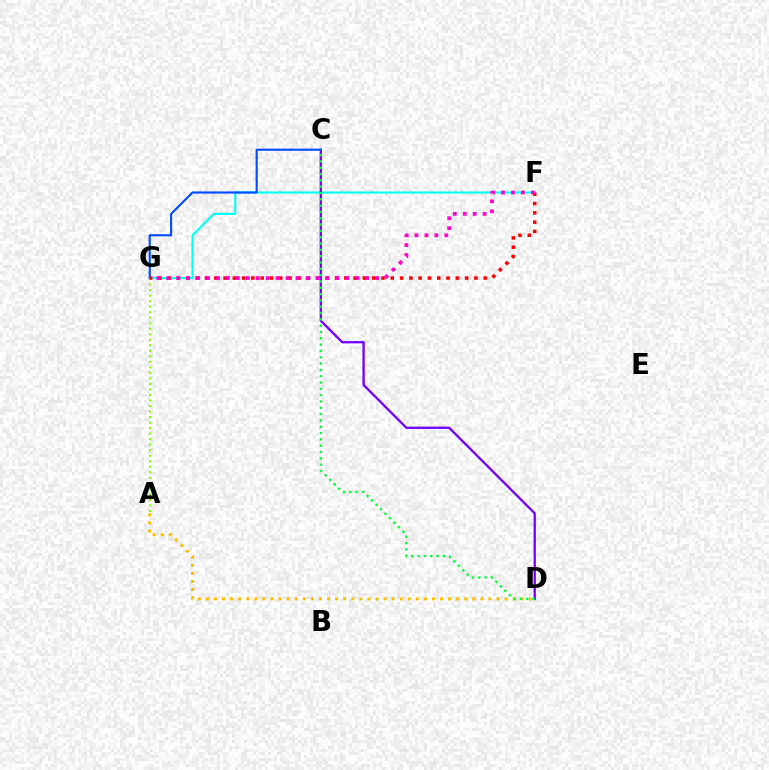{('F', 'G'): [{'color': '#00fff6', 'line_style': 'solid', 'thickness': 1.53}, {'color': '#ff0000', 'line_style': 'dotted', 'thickness': 2.52}, {'color': '#ff00cf', 'line_style': 'dotted', 'thickness': 2.7}], ('C', 'D'): [{'color': '#7200ff', 'line_style': 'solid', 'thickness': 1.65}, {'color': '#00ff39', 'line_style': 'dotted', 'thickness': 1.72}], ('A', 'D'): [{'color': '#ffbd00', 'line_style': 'dotted', 'thickness': 2.19}], ('C', 'G'): [{'color': '#004bff', 'line_style': 'solid', 'thickness': 1.52}], ('A', 'G'): [{'color': '#84ff00', 'line_style': 'dotted', 'thickness': 1.5}]}